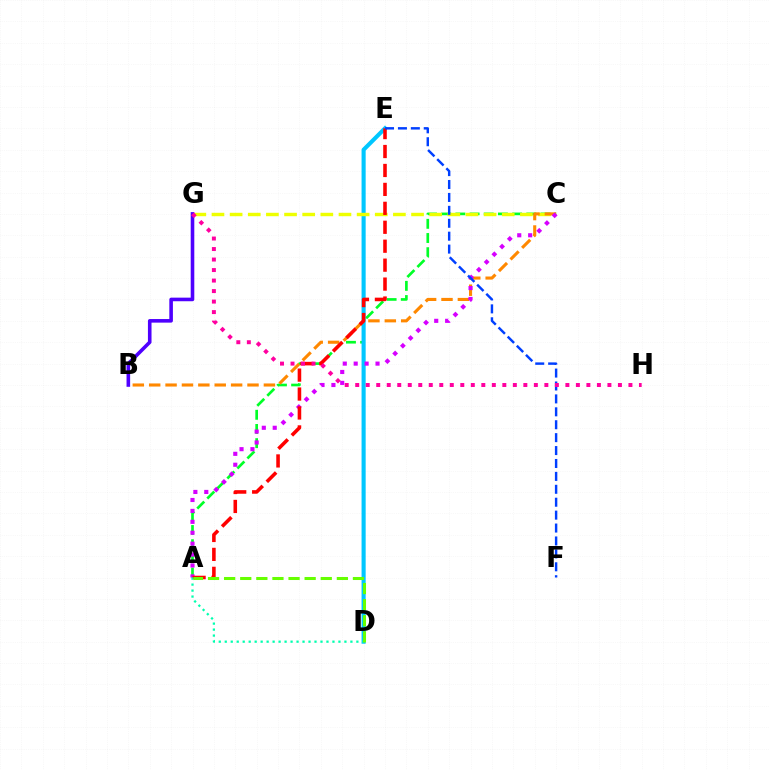{('A', 'C'): [{'color': '#00ff27', 'line_style': 'dashed', 'thickness': 1.93}, {'color': '#d600ff', 'line_style': 'dotted', 'thickness': 2.97}], ('D', 'E'): [{'color': '#00c7ff', 'line_style': 'solid', 'thickness': 2.95}], ('C', 'G'): [{'color': '#eeff00', 'line_style': 'dashed', 'thickness': 2.46}], ('B', 'C'): [{'color': '#ff8800', 'line_style': 'dashed', 'thickness': 2.23}], ('B', 'G'): [{'color': '#4f00ff', 'line_style': 'solid', 'thickness': 2.59}], ('A', 'E'): [{'color': '#ff0000', 'line_style': 'dashed', 'thickness': 2.57}], ('E', 'F'): [{'color': '#003fff', 'line_style': 'dashed', 'thickness': 1.75}], ('G', 'H'): [{'color': '#ff00a0', 'line_style': 'dotted', 'thickness': 2.86}], ('A', 'D'): [{'color': '#00ffaf', 'line_style': 'dotted', 'thickness': 1.63}, {'color': '#66ff00', 'line_style': 'dashed', 'thickness': 2.19}]}